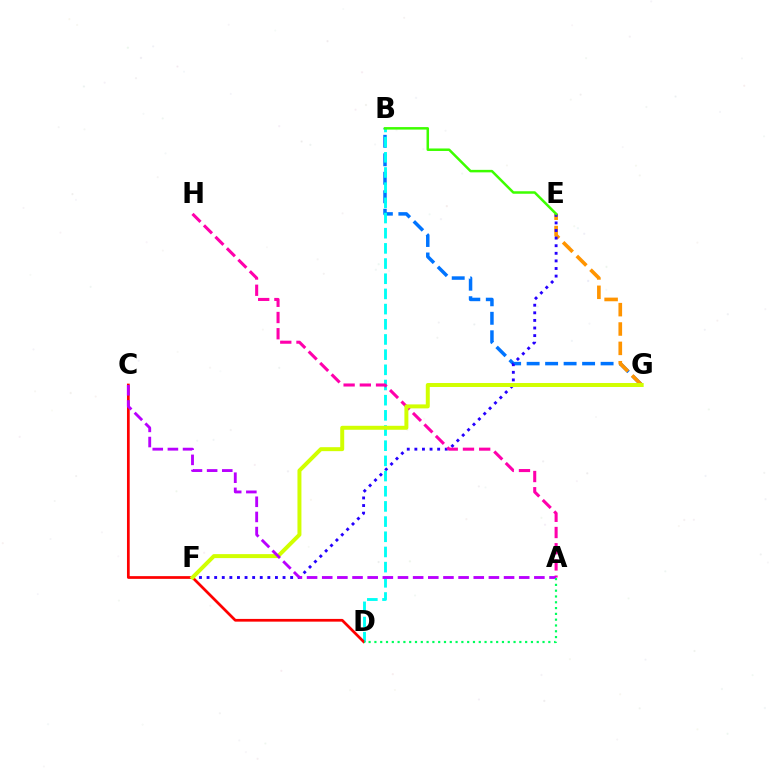{('B', 'G'): [{'color': '#0074ff', 'line_style': 'dashed', 'thickness': 2.51}], ('E', 'G'): [{'color': '#ff9400', 'line_style': 'dashed', 'thickness': 2.63}], ('E', 'F'): [{'color': '#2500ff', 'line_style': 'dotted', 'thickness': 2.06}], ('B', 'D'): [{'color': '#00fff6', 'line_style': 'dashed', 'thickness': 2.06}], ('C', 'D'): [{'color': '#ff0000', 'line_style': 'solid', 'thickness': 1.97}], ('A', 'H'): [{'color': '#ff00ac', 'line_style': 'dashed', 'thickness': 2.2}], ('B', 'E'): [{'color': '#3dff00', 'line_style': 'solid', 'thickness': 1.8}], ('F', 'G'): [{'color': '#d1ff00', 'line_style': 'solid', 'thickness': 2.86}], ('A', 'C'): [{'color': '#b900ff', 'line_style': 'dashed', 'thickness': 2.06}], ('A', 'D'): [{'color': '#00ff5c', 'line_style': 'dotted', 'thickness': 1.58}]}